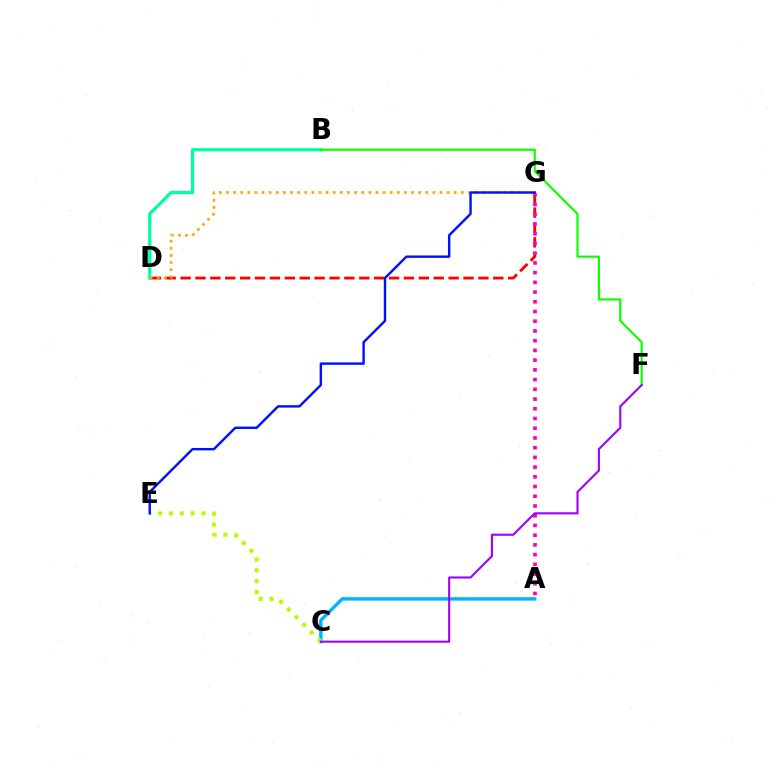{('A', 'C'): [{'color': '#00b5ff', 'line_style': 'solid', 'thickness': 2.46}], ('C', 'E'): [{'color': '#b3ff00', 'line_style': 'dotted', 'thickness': 2.95}], ('D', 'G'): [{'color': '#ff0000', 'line_style': 'dashed', 'thickness': 2.02}, {'color': '#ffa500', 'line_style': 'dotted', 'thickness': 1.93}], ('A', 'G'): [{'color': '#ff00bd', 'line_style': 'dotted', 'thickness': 2.64}], ('B', 'D'): [{'color': '#00ff9d', 'line_style': 'solid', 'thickness': 2.31}], ('B', 'F'): [{'color': '#08ff00', 'line_style': 'solid', 'thickness': 1.56}], ('C', 'F'): [{'color': '#9b00ff', 'line_style': 'solid', 'thickness': 1.5}], ('E', 'G'): [{'color': '#0010ff', 'line_style': 'solid', 'thickness': 1.74}]}